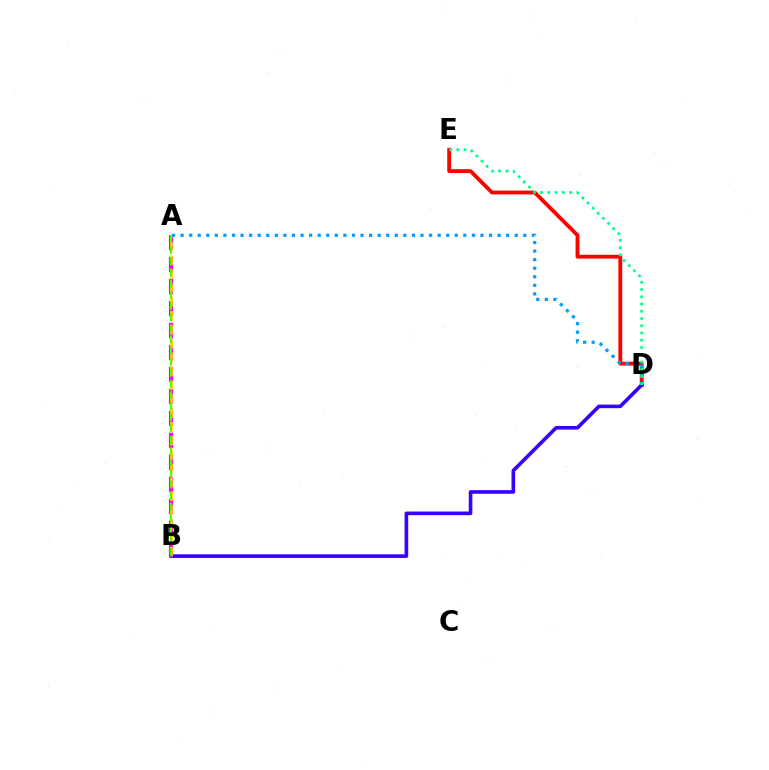{('A', 'B'): [{'color': '#ff00ed', 'line_style': 'dashed', 'thickness': 2.99}, {'color': '#ffd500', 'line_style': 'dashed', 'thickness': 1.88}, {'color': '#4fff00', 'line_style': 'dashed', 'thickness': 1.52}], ('D', 'E'): [{'color': '#ff0000', 'line_style': 'solid', 'thickness': 2.76}, {'color': '#00ff86', 'line_style': 'dotted', 'thickness': 1.97}], ('B', 'D'): [{'color': '#3700ff', 'line_style': 'solid', 'thickness': 2.61}], ('A', 'D'): [{'color': '#009eff', 'line_style': 'dotted', 'thickness': 2.33}]}